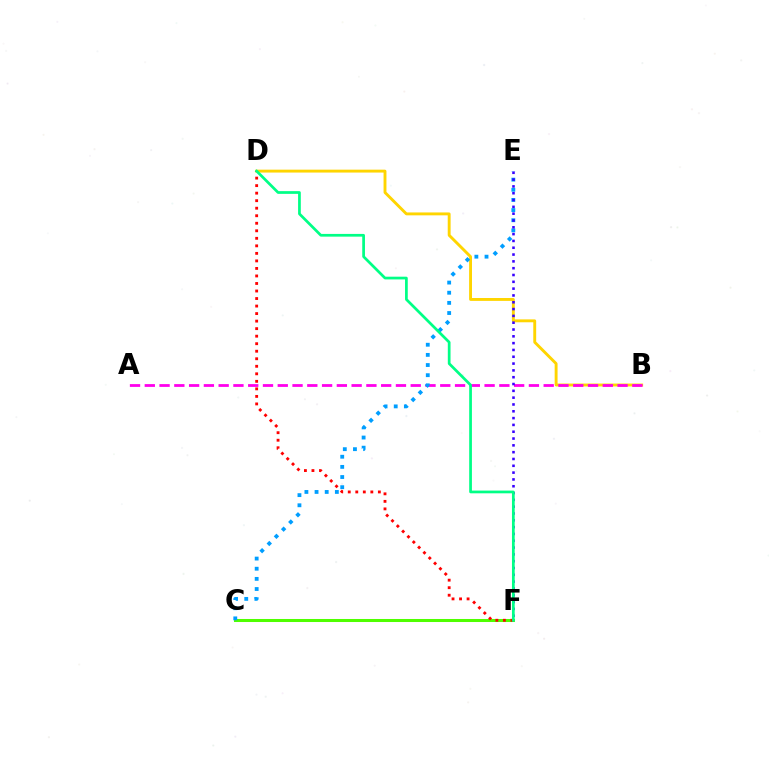{('B', 'D'): [{'color': '#ffd500', 'line_style': 'solid', 'thickness': 2.08}], ('A', 'B'): [{'color': '#ff00ed', 'line_style': 'dashed', 'thickness': 2.01}], ('C', 'F'): [{'color': '#4fff00', 'line_style': 'solid', 'thickness': 2.18}], ('C', 'E'): [{'color': '#009eff', 'line_style': 'dotted', 'thickness': 2.76}], ('E', 'F'): [{'color': '#3700ff', 'line_style': 'dotted', 'thickness': 1.85}], ('D', 'F'): [{'color': '#ff0000', 'line_style': 'dotted', 'thickness': 2.05}, {'color': '#00ff86', 'line_style': 'solid', 'thickness': 1.96}]}